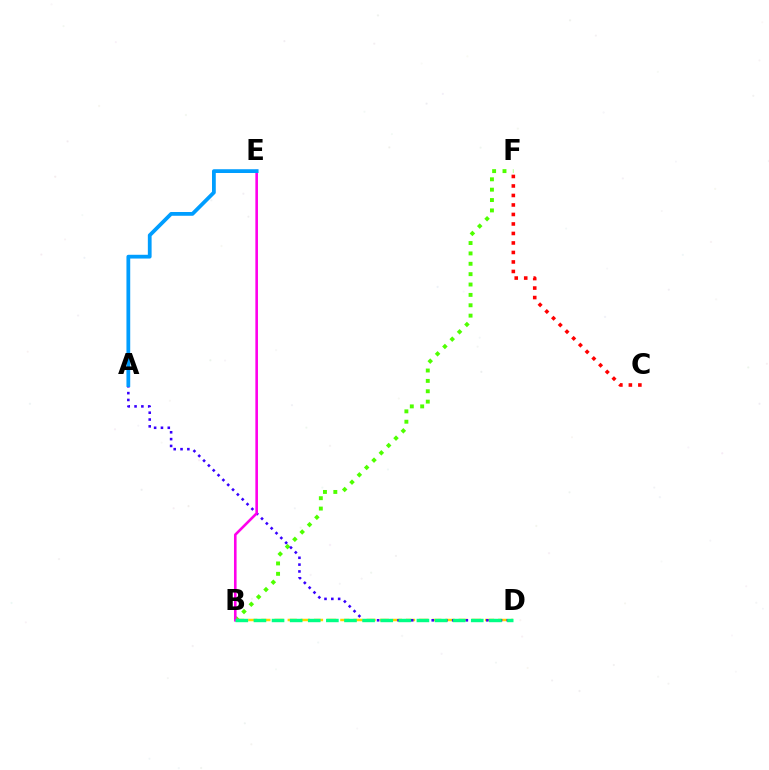{('B', 'F'): [{'color': '#4fff00', 'line_style': 'dotted', 'thickness': 2.82}], ('B', 'D'): [{'color': '#ffd500', 'line_style': 'dashed', 'thickness': 1.79}, {'color': '#00ff86', 'line_style': 'dashed', 'thickness': 2.46}], ('A', 'D'): [{'color': '#3700ff', 'line_style': 'dotted', 'thickness': 1.86}], ('B', 'E'): [{'color': '#ff00ed', 'line_style': 'solid', 'thickness': 1.88}], ('A', 'E'): [{'color': '#009eff', 'line_style': 'solid', 'thickness': 2.71}], ('C', 'F'): [{'color': '#ff0000', 'line_style': 'dotted', 'thickness': 2.58}]}